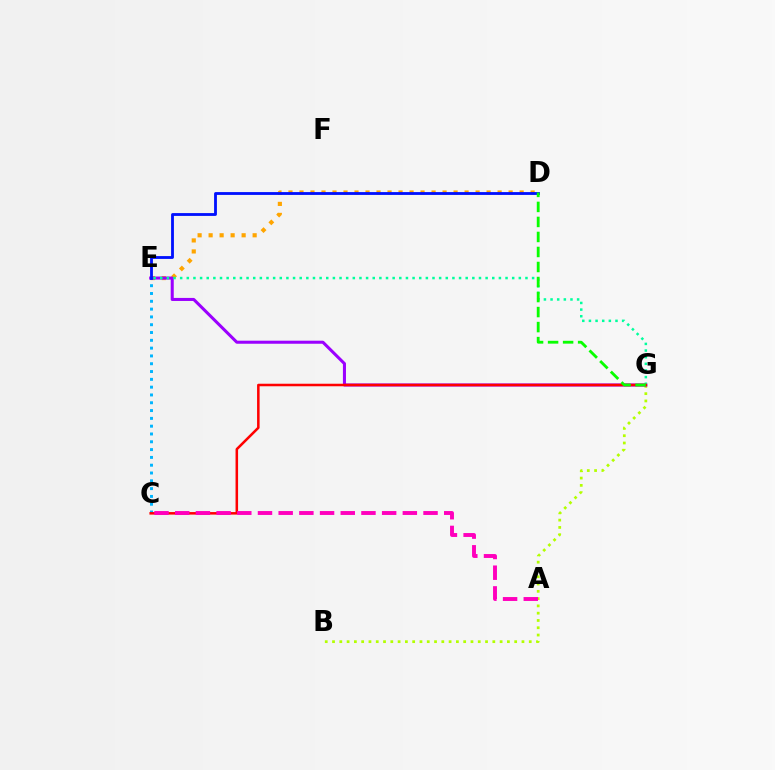{('B', 'G'): [{'color': '#b3ff00', 'line_style': 'dotted', 'thickness': 1.98}], ('D', 'E'): [{'color': '#ffa500', 'line_style': 'dotted', 'thickness': 2.99}, {'color': '#0010ff', 'line_style': 'solid', 'thickness': 2.03}], ('C', 'E'): [{'color': '#00b5ff', 'line_style': 'dotted', 'thickness': 2.12}], ('E', 'G'): [{'color': '#9b00ff', 'line_style': 'solid', 'thickness': 2.19}, {'color': '#00ff9d', 'line_style': 'dotted', 'thickness': 1.8}], ('C', 'G'): [{'color': '#ff0000', 'line_style': 'solid', 'thickness': 1.82}], ('D', 'G'): [{'color': '#08ff00', 'line_style': 'dashed', 'thickness': 2.04}], ('A', 'C'): [{'color': '#ff00bd', 'line_style': 'dashed', 'thickness': 2.81}]}